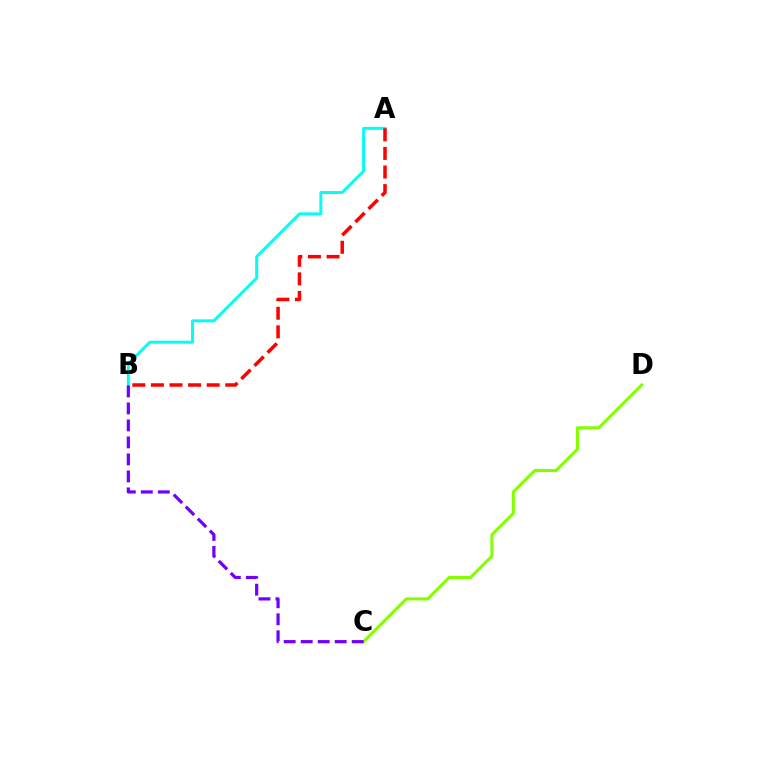{('C', 'D'): [{'color': '#84ff00', 'line_style': 'solid', 'thickness': 2.24}], ('A', 'B'): [{'color': '#00fff6', 'line_style': 'solid', 'thickness': 2.14}, {'color': '#ff0000', 'line_style': 'dashed', 'thickness': 2.53}], ('B', 'C'): [{'color': '#7200ff', 'line_style': 'dashed', 'thickness': 2.31}]}